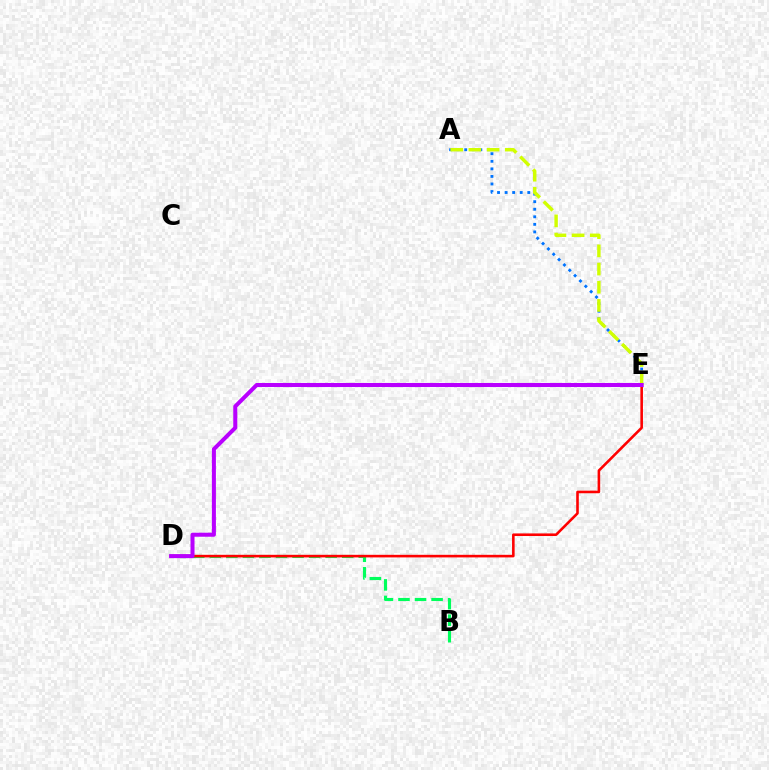{('A', 'E'): [{'color': '#0074ff', 'line_style': 'dotted', 'thickness': 2.05}, {'color': '#d1ff00', 'line_style': 'dashed', 'thickness': 2.47}], ('B', 'D'): [{'color': '#00ff5c', 'line_style': 'dashed', 'thickness': 2.25}], ('D', 'E'): [{'color': '#ff0000', 'line_style': 'solid', 'thickness': 1.87}, {'color': '#b900ff', 'line_style': 'solid', 'thickness': 2.9}]}